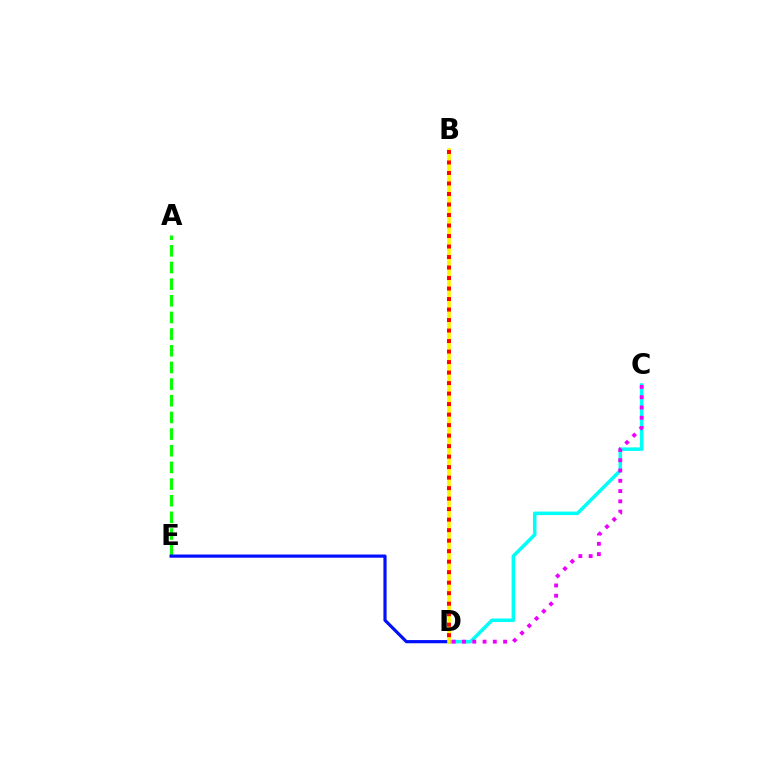{('C', 'D'): [{'color': '#00fff6', 'line_style': 'solid', 'thickness': 2.54}, {'color': '#ee00ff', 'line_style': 'dotted', 'thickness': 2.79}], ('A', 'E'): [{'color': '#08ff00', 'line_style': 'dashed', 'thickness': 2.26}], ('D', 'E'): [{'color': '#0010ff', 'line_style': 'solid', 'thickness': 2.29}], ('B', 'D'): [{'color': '#fcf500', 'line_style': 'solid', 'thickness': 2.6}, {'color': '#ff0000', 'line_style': 'dotted', 'thickness': 2.85}]}